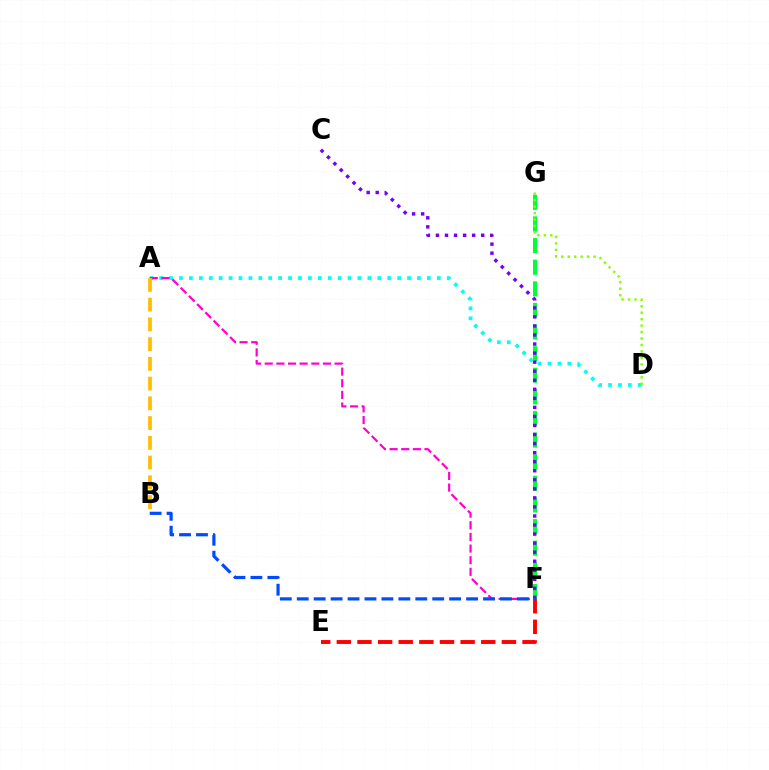{('F', 'G'): [{'color': '#00ff39', 'line_style': 'dashed', 'thickness': 2.94}], ('C', 'F'): [{'color': '#7200ff', 'line_style': 'dotted', 'thickness': 2.46}], ('A', 'D'): [{'color': '#00fff6', 'line_style': 'dotted', 'thickness': 2.69}], ('A', 'F'): [{'color': '#ff00cf', 'line_style': 'dashed', 'thickness': 1.58}], ('E', 'F'): [{'color': '#ff0000', 'line_style': 'dashed', 'thickness': 2.8}], ('B', 'F'): [{'color': '#004bff', 'line_style': 'dashed', 'thickness': 2.3}], ('A', 'B'): [{'color': '#ffbd00', 'line_style': 'dashed', 'thickness': 2.68}], ('D', 'G'): [{'color': '#84ff00', 'line_style': 'dotted', 'thickness': 1.76}]}